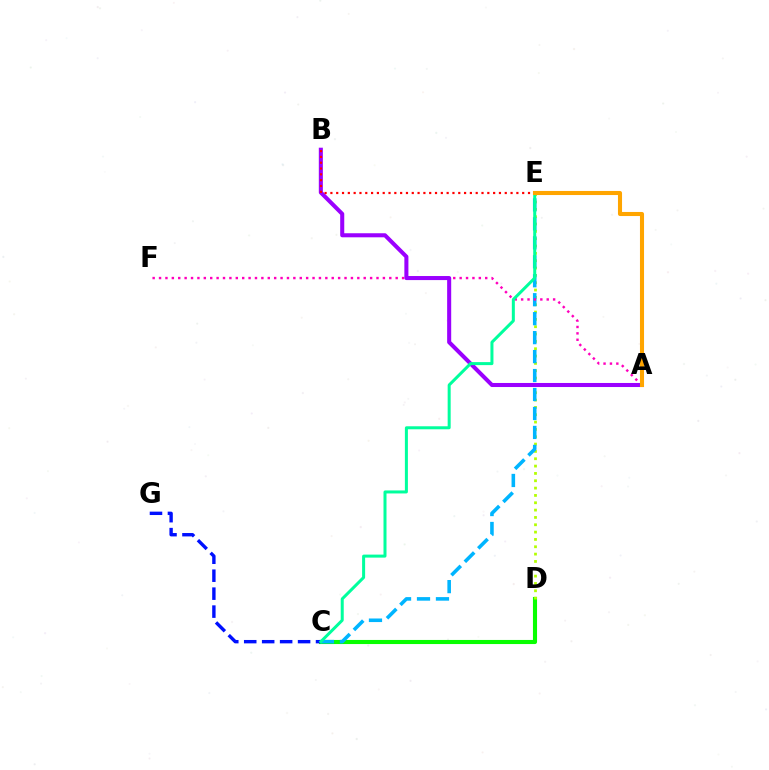{('C', 'D'): [{'color': '#08ff00', 'line_style': 'solid', 'thickness': 2.95}], ('C', 'G'): [{'color': '#0010ff', 'line_style': 'dashed', 'thickness': 2.44}], ('D', 'E'): [{'color': '#b3ff00', 'line_style': 'dotted', 'thickness': 1.99}], ('C', 'E'): [{'color': '#00b5ff', 'line_style': 'dashed', 'thickness': 2.58}, {'color': '#00ff9d', 'line_style': 'solid', 'thickness': 2.17}], ('A', 'F'): [{'color': '#ff00bd', 'line_style': 'dotted', 'thickness': 1.74}], ('A', 'B'): [{'color': '#9b00ff', 'line_style': 'solid', 'thickness': 2.92}], ('B', 'E'): [{'color': '#ff0000', 'line_style': 'dotted', 'thickness': 1.58}], ('A', 'E'): [{'color': '#ffa500', 'line_style': 'solid', 'thickness': 2.94}]}